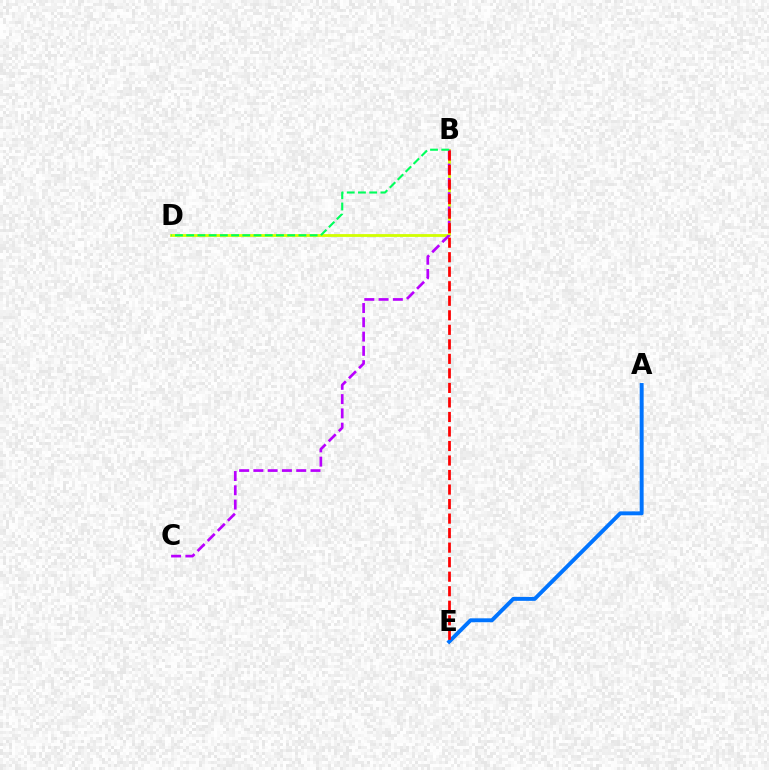{('B', 'D'): [{'color': '#d1ff00', 'line_style': 'solid', 'thickness': 2.02}, {'color': '#00ff5c', 'line_style': 'dashed', 'thickness': 1.52}], ('A', 'E'): [{'color': '#0074ff', 'line_style': 'solid', 'thickness': 2.82}], ('B', 'C'): [{'color': '#b900ff', 'line_style': 'dashed', 'thickness': 1.94}], ('B', 'E'): [{'color': '#ff0000', 'line_style': 'dashed', 'thickness': 1.97}]}